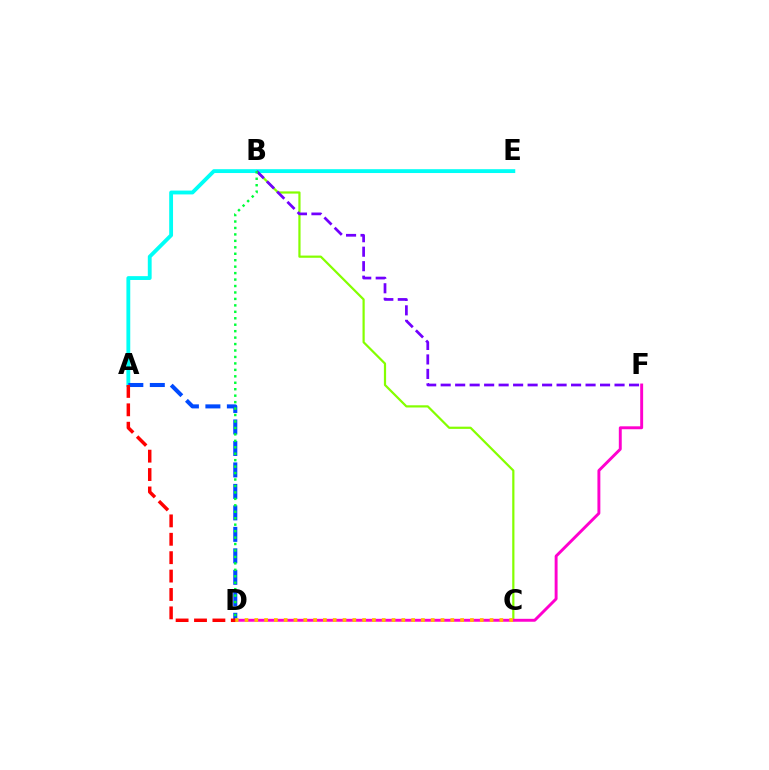{('B', 'C'): [{'color': '#84ff00', 'line_style': 'solid', 'thickness': 1.59}], ('A', 'E'): [{'color': '#00fff6', 'line_style': 'solid', 'thickness': 2.77}], ('D', 'F'): [{'color': '#ff00cf', 'line_style': 'solid', 'thickness': 2.1}], ('A', 'D'): [{'color': '#004bff', 'line_style': 'dashed', 'thickness': 2.92}, {'color': '#ff0000', 'line_style': 'dashed', 'thickness': 2.5}], ('C', 'D'): [{'color': '#ffbd00', 'line_style': 'dotted', 'thickness': 2.66}], ('B', 'F'): [{'color': '#7200ff', 'line_style': 'dashed', 'thickness': 1.97}], ('B', 'D'): [{'color': '#00ff39', 'line_style': 'dotted', 'thickness': 1.75}]}